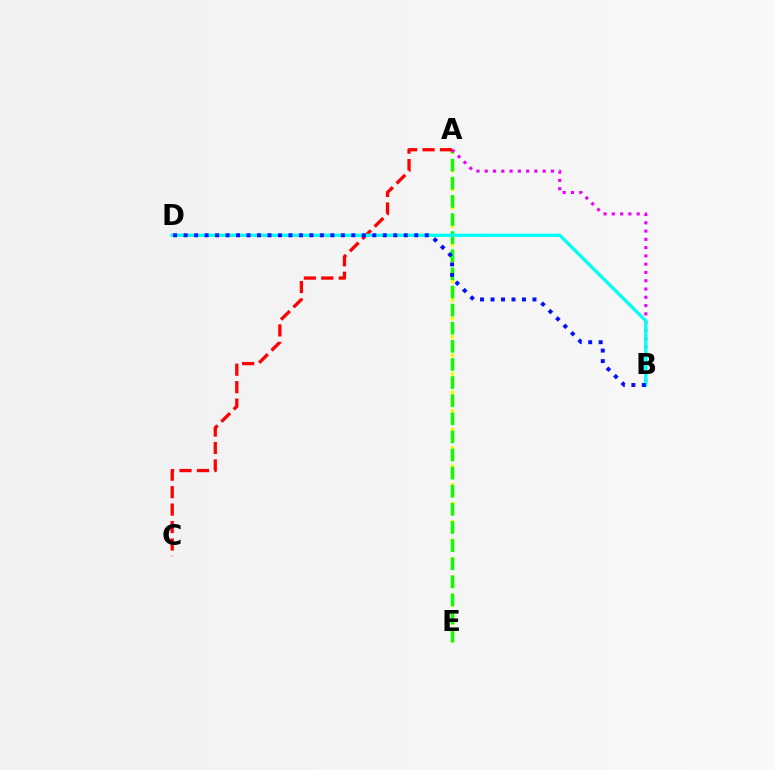{('A', 'E'): [{'color': '#fcf500', 'line_style': 'dotted', 'thickness': 2.51}, {'color': '#08ff00', 'line_style': 'dashed', 'thickness': 2.46}], ('A', 'B'): [{'color': '#ee00ff', 'line_style': 'dotted', 'thickness': 2.25}], ('A', 'C'): [{'color': '#ff0000', 'line_style': 'dashed', 'thickness': 2.37}], ('B', 'D'): [{'color': '#00fff6', 'line_style': 'solid', 'thickness': 2.35}, {'color': '#0010ff', 'line_style': 'dotted', 'thickness': 2.85}]}